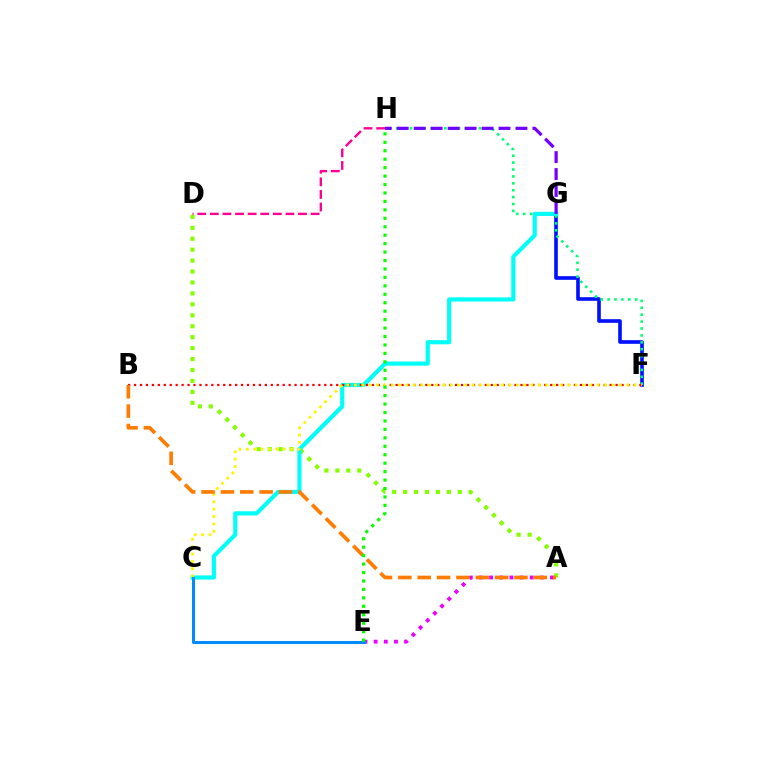{('F', 'G'): [{'color': '#0010ff', 'line_style': 'solid', 'thickness': 2.62}], ('F', 'H'): [{'color': '#00ff74', 'line_style': 'dotted', 'thickness': 1.87}], ('A', 'D'): [{'color': '#84ff00', 'line_style': 'dotted', 'thickness': 2.97}], ('A', 'E'): [{'color': '#ee00ff', 'line_style': 'dotted', 'thickness': 2.76}], ('D', 'H'): [{'color': '#ff0094', 'line_style': 'dashed', 'thickness': 1.71}], ('C', 'G'): [{'color': '#00fff6', 'line_style': 'solid', 'thickness': 2.99}], ('B', 'F'): [{'color': '#ff0000', 'line_style': 'dotted', 'thickness': 1.62}], ('C', 'F'): [{'color': '#fcf500', 'line_style': 'dotted', 'thickness': 2.0}], ('G', 'H'): [{'color': '#7200ff', 'line_style': 'dashed', 'thickness': 2.3}], ('C', 'E'): [{'color': '#008cff', 'line_style': 'solid', 'thickness': 2.18}], ('A', 'B'): [{'color': '#ff7c00', 'line_style': 'dashed', 'thickness': 2.63}], ('E', 'H'): [{'color': '#08ff00', 'line_style': 'dotted', 'thickness': 2.29}]}